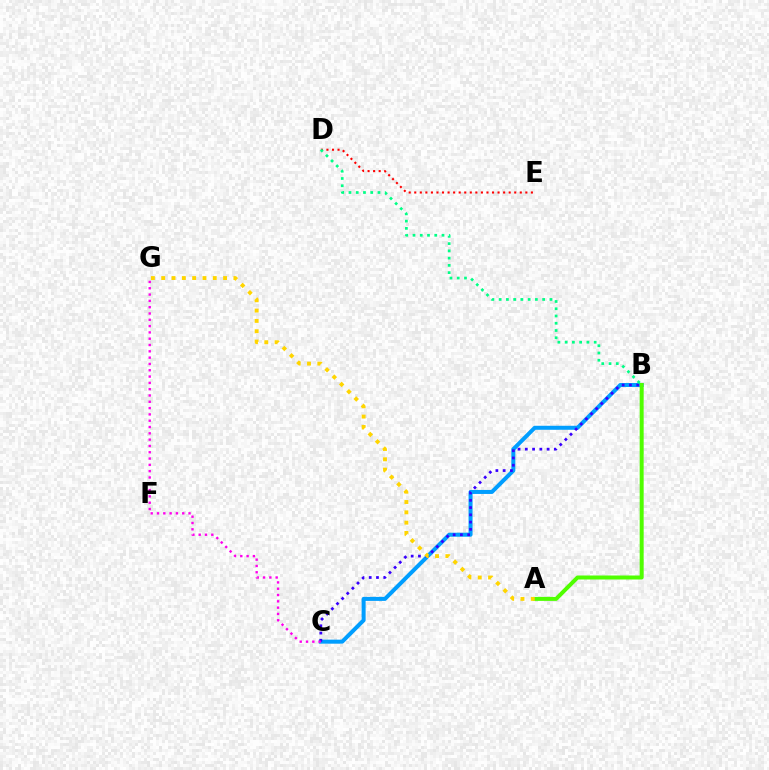{('B', 'C'): [{'color': '#009eff', 'line_style': 'solid', 'thickness': 2.89}, {'color': '#3700ff', 'line_style': 'dotted', 'thickness': 1.97}], ('C', 'G'): [{'color': '#ff00ed', 'line_style': 'dotted', 'thickness': 1.71}], ('D', 'E'): [{'color': '#ff0000', 'line_style': 'dotted', 'thickness': 1.51}], ('B', 'D'): [{'color': '#00ff86', 'line_style': 'dotted', 'thickness': 1.97}], ('A', 'B'): [{'color': '#4fff00', 'line_style': 'solid', 'thickness': 2.87}], ('A', 'G'): [{'color': '#ffd500', 'line_style': 'dotted', 'thickness': 2.8}]}